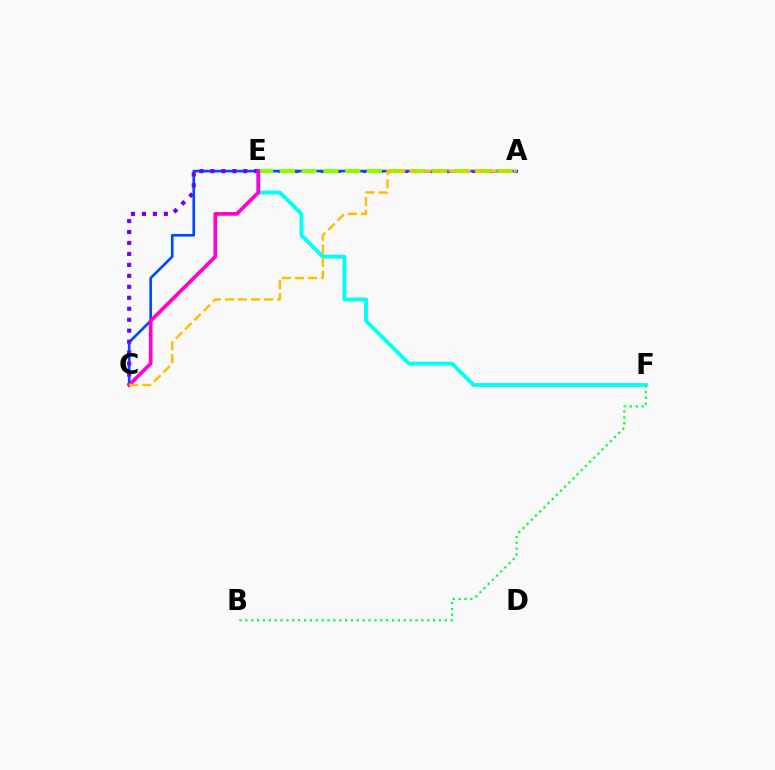{('E', 'F'): [{'color': '#00fff6', 'line_style': 'solid', 'thickness': 2.78}], ('A', 'E'): [{'color': '#ff0000', 'line_style': 'dotted', 'thickness': 2.29}, {'color': '#84ff00', 'line_style': 'dashed', 'thickness': 2.96}], ('A', 'C'): [{'color': '#004bff', 'line_style': 'solid', 'thickness': 1.92}, {'color': '#ffbd00', 'line_style': 'dashed', 'thickness': 1.77}], ('C', 'E'): [{'color': '#7200ff', 'line_style': 'dotted', 'thickness': 2.98}, {'color': '#ff00cf', 'line_style': 'solid', 'thickness': 2.65}], ('B', 'F'): [{'color': '#00ff39', 'line_style': 'dotted', 'thickness': 1.59}]}